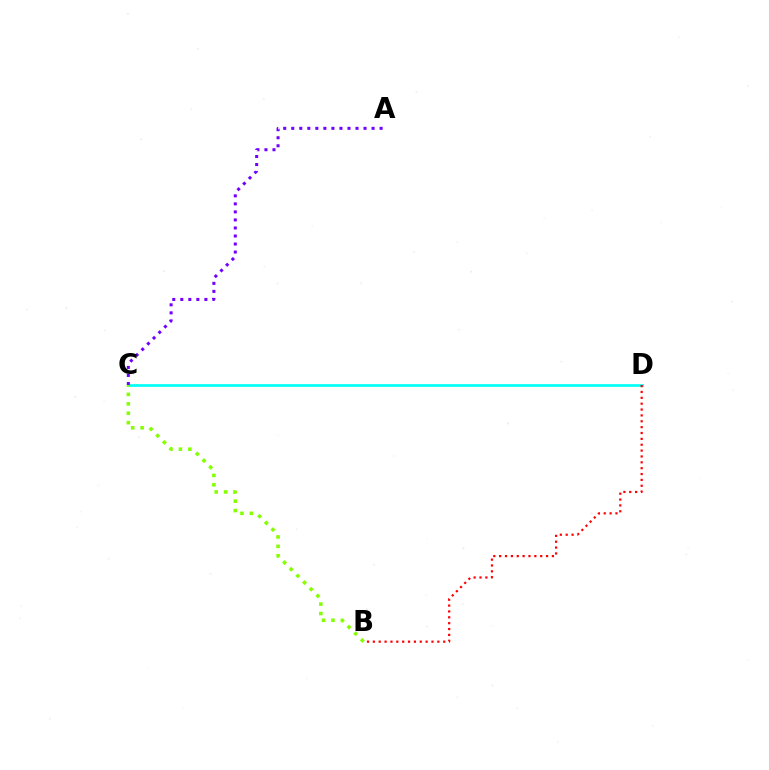{('C', 'D'): [{'color': '#00fff6', 'line_style': 'solid', 'thickness': 1.93}], ('A', 'C'): [{'color': '#7200ff', 'line_style': 'dotted', 'thickness': 2.18}], ('B', 'D'): [{'color': '#ff0000', 'line_style': 'dotted', 'thickness': 1.59}], ('B', 'C'): [{'color': '#84ff00', 'line_style': 'dotted', 'thickness': 2.56}]}